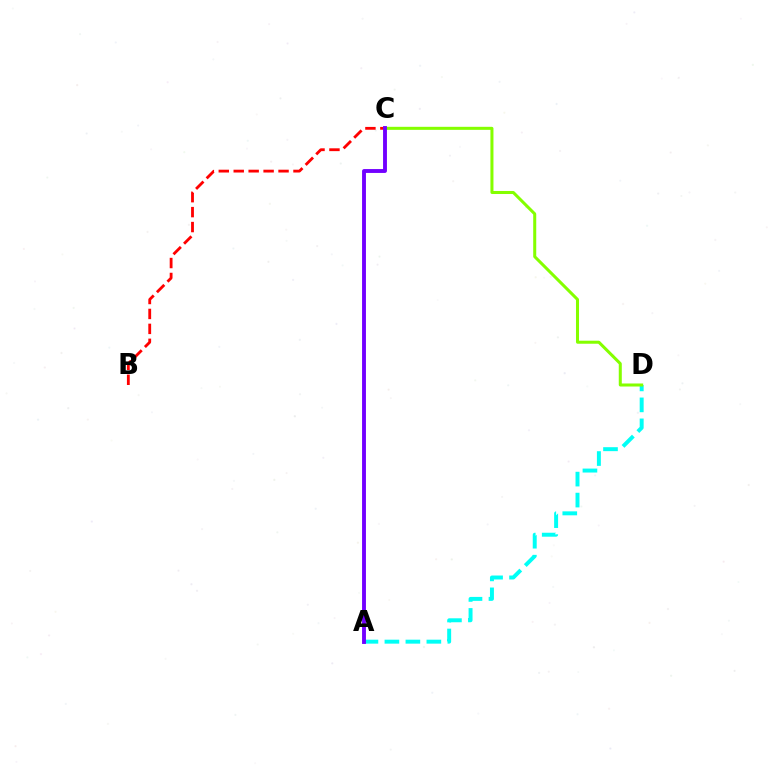{('A', 'D'): [{'color': '#00fff6', 'line_style': 'dashed', 'thickness': 2.85}], ('C', 'D'): [{'color': '#84ff00', 'line_style': 'solid', 'thickness': 2.18}], ('B', 'C'): [{'color': '#ff0000', 'line_style': 'dashed', 'thickness': 2.03}], ('A', 'C'): [{'color': '#7200ff', 'line_style': 'solid', 'thickness': 2.79}]}